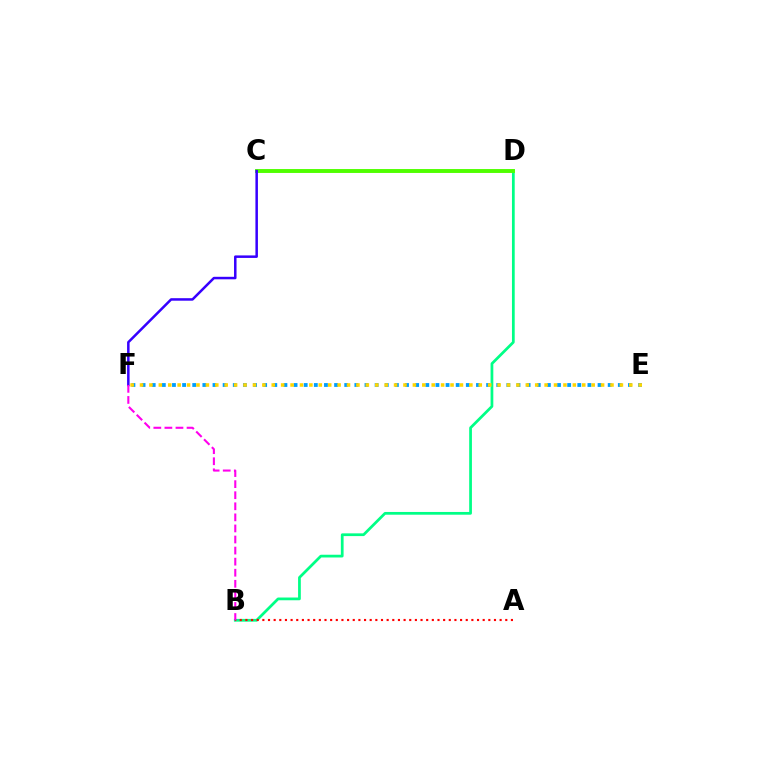{('B', 'D'): [{'color': '#00ff86', 'line_style': 'solid', 'thickness': 1.97}], ('A', 'B'): [{'color': '#ff0000', 'line_style': 'dotted', 'thickness': 1.53}], ('C', 'D'): [{'color': '#4fff00', 'line_style': 'solid', 'thickness': 2.81}], ('C', 'F'): [{'color': '#3700ff', 'line_style': 'solid', 'thickness': 1.81}], ('B', 'F'): [{'color': '#ff00ed', 'line_style': 'dashed', 'thickness': 1.5}], ('E', 'F'): [{'color': '#009eff', 'line_style': 'dotted', 'thickness': 2.75}, {'color': '#ffd500', 'line_style': 'dotted', 'thickness': 2.56}]}